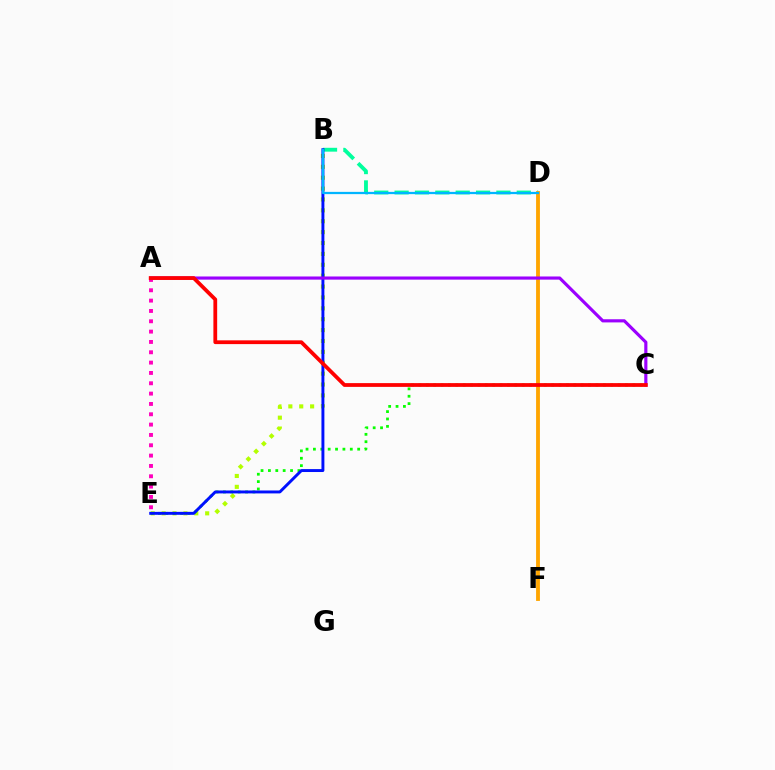{('B', 'D'): [{'color': '#00ff9d', 'line_style': 'dashed', 'thickness': 2.77}, {'color': '#00b5ff', 'line_style': 'solid', 'thickness': 1.62}], ('A', 'E'): [{'color': '#ff00bd', 'line_style': 'dotted', 'thickness': 2.81}], ('B', 'E'): [{'color': '#b3ff00', 'line_style': 'dotted', 'thickness': 2.96}, {'color': '#0010ff', 'line_style': 'solid', 'thickness': 2.11}], ('C', 'E'): [{'color': '#08ff00', 'line_style': 'dotted', 'thickness': 2.0}], ('D', 'F'): [{'color': '#ffa500', 'line_style': 'solid', 'thickness': 2.76}], ('A', 'C'): [{'color': '#9b00ff', 'line_style': 'solid', 'thickness': 2.27}, {'color': '#ff0000', 'line_style': 'solid', 'thickness': 2.71}]}